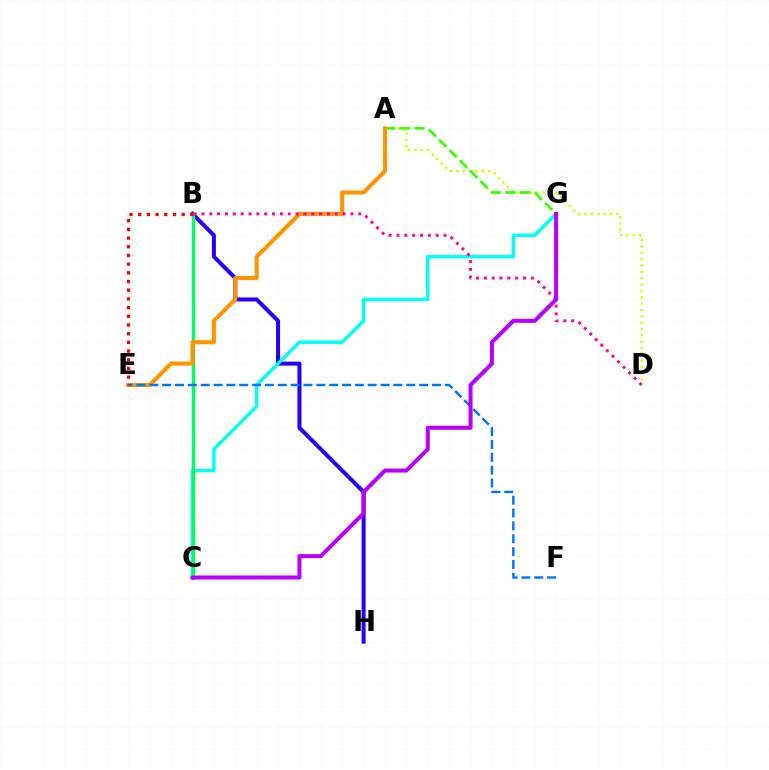{('A', 'D'): [{'color': '#d1ff00', 'line_style': 'dotted', 'thickness': 1.72}], ('A', 'G'): [{'color': '#3dff00', 'line_style': 'dashed', 'thickness': 2.0}], ('B', 'H'): [{'color': '#2500ff', 'line_style': 'solid', 'thickness': 2.89}], ('C', 'G'): [{'color': '#00fff6', 'line_style': 'solid', 'thickness': 2.47}, {'color': '#b900ff', 'line_style': 'solid', 'thickness': 2.9}], ('B', 'C'): [{'color': '#00ff5c', 'line_style': 'solid', 'thickness': 2.39}], ('A', 'E'): [{'color': '#ff9400', 'line_style': 'solid', 'thickness': 2.93}], ('E', 'F'): [{'color': '#0074ff', 'line_style': 'dashed', 'thickness': 1.75}], ('B', 'D'): [{'color': '#ff00ac', 'line_style': 'dotted', 'thickness': 2.13}], ('B', 'E'): [{'color': '#ff0000', 'line_style': 'dotted', 'thickness': 2.36}]}